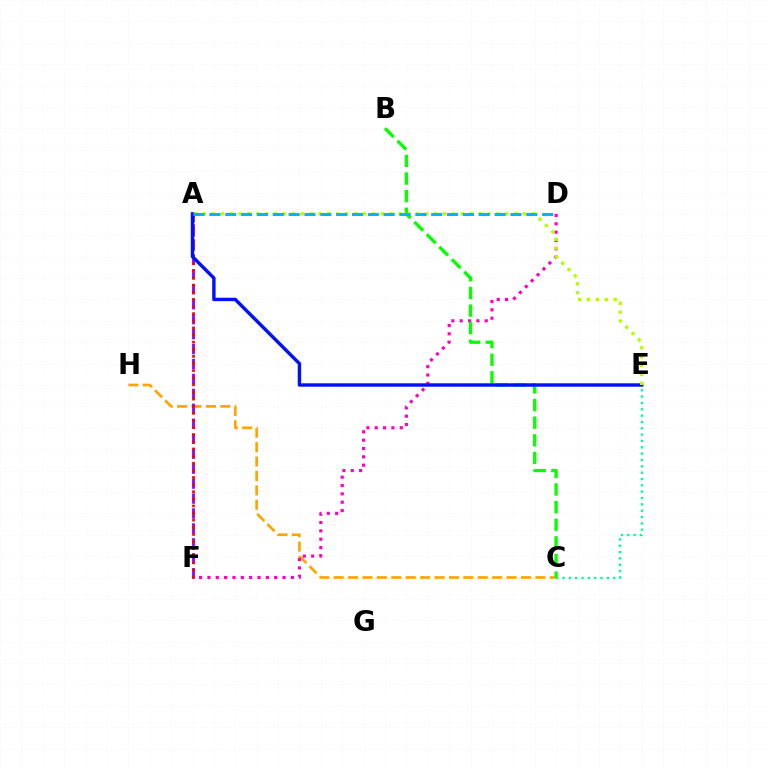{('C', 'H'): [{'color': '#ffa500', 'line_style': 'dashed', 'thickness': 1.96}], ('D', 'F'): [{'color': '#ff00bd', 'line_style': 'dotted', 'thickness': 2.27}], ('A', 'F'): [{'color': '#9b00ff', 'line_style': 'dashed', 'thickness': 2.03}, {'color': '#ff0000', 'line_style': 'dotted', 'thickness': 1.94}], ('C', 'E'): [{'color': '#00ff9d', 'line_style': 'dotted', 'thickness': 1.72}], ('B', 'C'): [{'color': '#08ff00', 'line_style': 'dashed', 'thickness': 2.39}], ('A', 'E'): [{'color': '#0010ff', 'line_style': 'solid', 'thickness': 2.46}, {'color': '#b3ff00', 'line_style': 'dotted', 'thickness': 2.42}], ('A', 'D'): [{'color': '#00b5ff', 'line_style': 'dashed', 'thickness': 2.15}]}